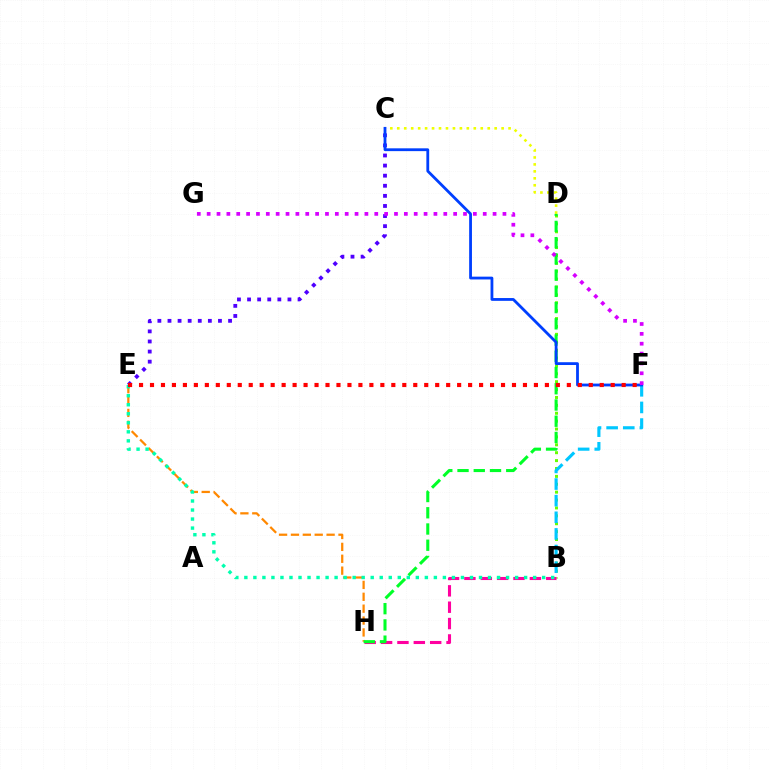{('C', 'D'): [{'color': '#eeff00', 'line_style': 'dotted', 'thickness': 1.89}], ('B', 'D'): [{'color': '#66ff00', 'line_style': 'dotted', 'thickness': 2.14}], ('E', 'H'): [{'color': '#ff8800', 'line_style': 'dashed', 'thickness': 1.61}], ('B', 'F'): [{'color': '#00c7ff', 'line_style': 'dashed', 'thickness': 2.26}], ('C', 'E'): [{'color': '#4f00ff', 'line_style': 'dotted', 'thickness': 2.74}], ('B', 'H'): [{'color': '#ff00a0', 'line_style': 'dashed', 'thickness': 2.22}], ('D', 'H'): [{'color': '#00ff27', 'line_style': 'dashed', 'thickness': 2.21}], ('C', 'F'): [{'color': '#003fff', 'line_style': 'solid', 'thickness': 2.02}], ('B', 'E'): [{'color': '#00ffaf', 'line_style': 'dotted', 'thickness': 2.45}], ('F', 'G'): [{'color': '#d600ff', 'line_style': 'dotted', 'thickness': 2.68}], ('E', 'F'): [{'color': '#ff0000', 'line_style': 'dotted', 'thickness': 2.98}]}